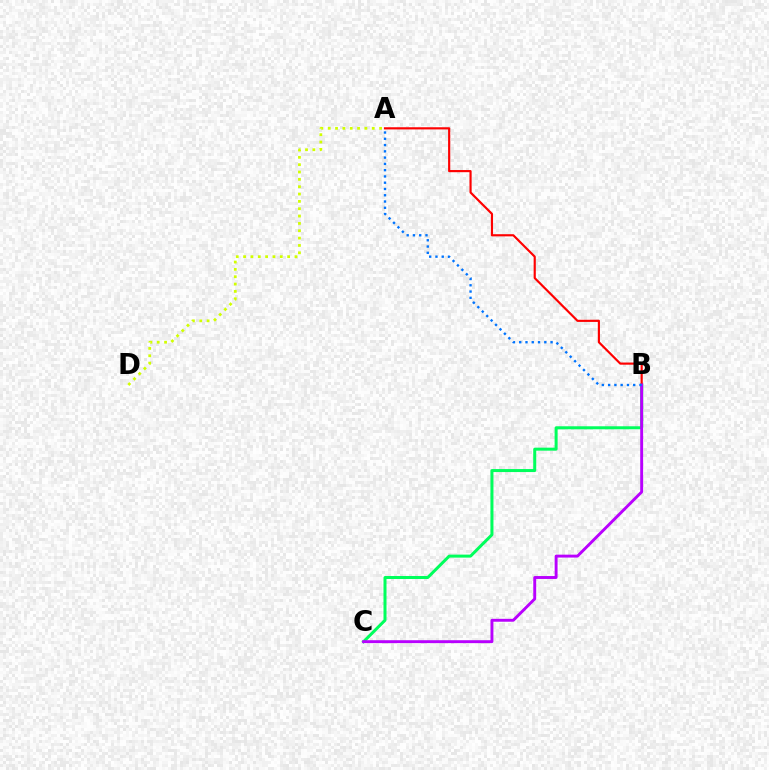{('B', 'C'): [{'color': '#00ff5c', 'line_style': 'solid', 'thickness': 2.17}, {'color': '#b900ff', 'line_style': 'solid', 'thickness': 2.09}], ('A', 'D'): [{'color': '#d1ff00', 'line_style': 'dotted', 'thickness': 2.0}], ('A', 'B'): [{'color': '#ff0000', 'line_style': 'solid', 'thickness': 1.56}, {'color': '#0074ff', 'line_style': 'dotted', 'thickness': 1.7}]}